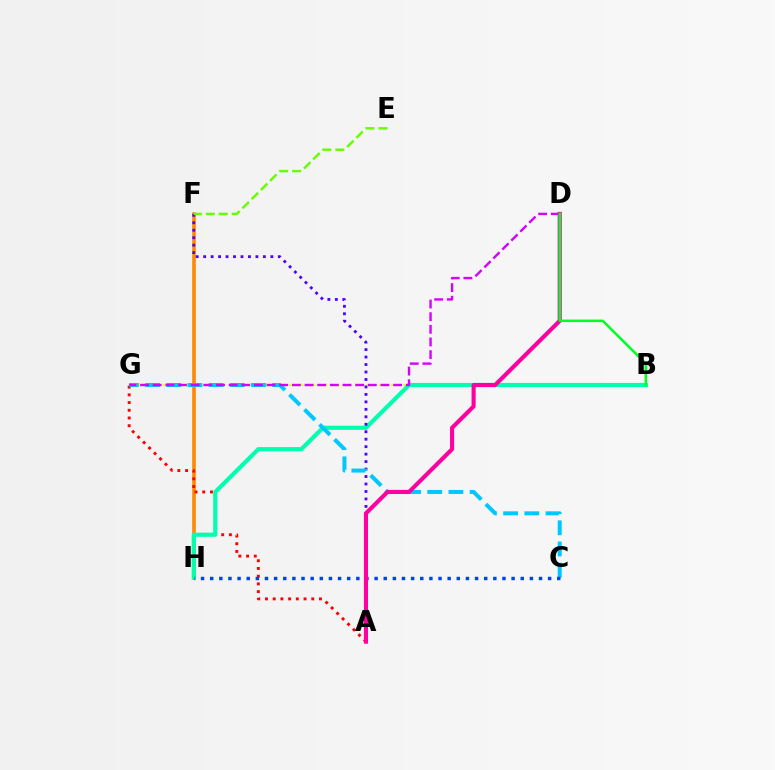{('B', 'G'): [{'color': '#eeff00', 'line_style': 'dotted', 'thickness': 1.63}], ('F', 'H'): [{'color': '#ff8800', 'line_style': 'solid', 'thickness': 2.6}], ('A', 'G'): [{'color': '#ff0000', 'line_style': 'dotted', 'thickness': 2.1}], ('B', 'H'): [{'color': '#00ffaf', 'line_style': 'solid', 'thickness': 2.99}], ('A', 'F'): [{'color': '#4f00ff', 'line_style': 'dotted', 'thickness': 2.03}], ('E', 'F'): [{'color': '#66ff00', 'line_style': 'dashed', 'thickness': 1.77}], ('C', 'G'): [{'color': '#00c7ff', 'line_style': 'dashed', 'thickness': 2.88}], ('C', 'H'): [{'color': '#003fff', 'line_style': 'dotted', 'thickness': 2.48}], ('D', 'G'): [{'color': '#d600ff', 'line_style': 'dashed', 'thickness': 1.72}], ('A', 'D'): [{'color': '#ff00a0', 'line_style': 'solid', 'thickness': 2.95}], ('B', 'D'): [{'color': '#00ff27', 'line_style': 'solid', 'thickness': 1.83}]}